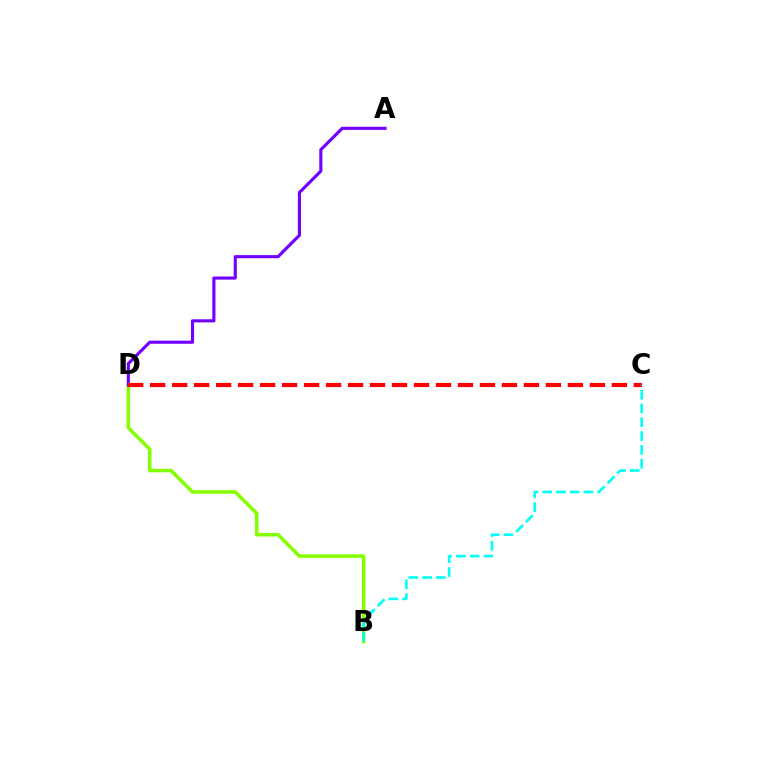{('B', 'D'): [{'color': '#84ff00', 'line_style': 'solid', 'thickness': 2.54}], ('A', 'D'): [{'color': '#7200ff', 'line_style': 'solid', 'thickness': 2.25}], ('C', 'D'): [{'color': '#ff0000', 'line_style': 'dashed', 'thickness': 2.99}], ('B', 'C'): [{'color': '#00fff6', 'line_style': 'dashed', 'thickness': 1.87}]}